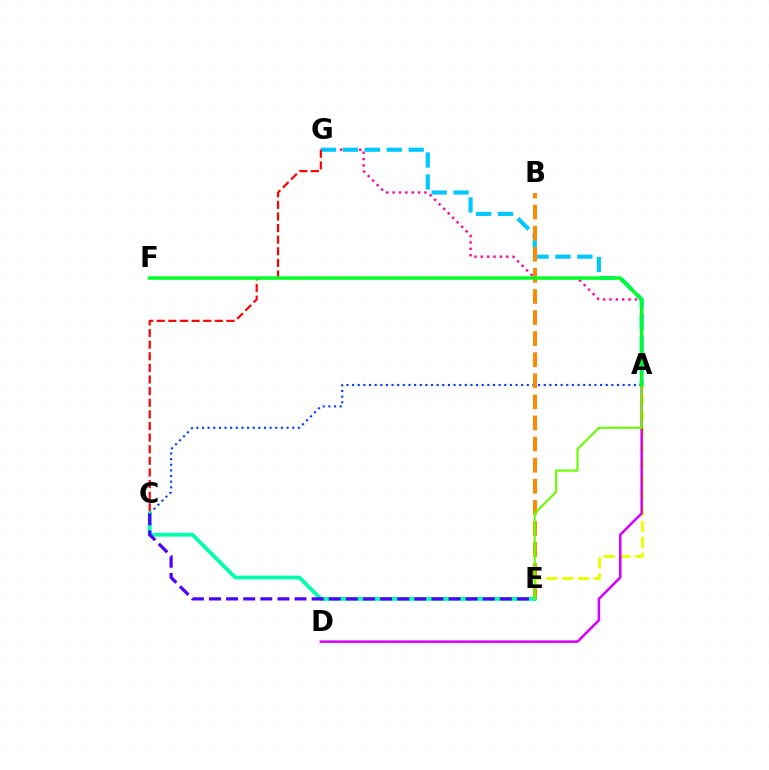{('A', 'G'): [{'color': '#ff00a0', 'line_style': 'dotted', 'thickness': 1.73}, {'color': '#00c7ff', 'line_style': 'dashed', 'thickness': 2.98}], ('A', 'E'): [{'color': '#eeff00', 'line_style': 'dashed', 'thickness': 2.15}, {'color': '#66ff00', 'line_style': 'solid', 'thickness': 1.51}], ('C', 'G'): [{'color': '#ff0000', 'line_style': 'dashed', 'thickness': 1.58}], ('A', 'D'): [{'color': '#d600ff', 'line_style': 'solid', 'thickness': 1.82}], ('A', 'C'): [{'color': '#003fff', 'line_style': 'dotted', 'thickness': 1.53}], ('B', 'E'): [{'color': '#ff8800', 'line_style': 'dashed', 'thickness': 2.86}], ('C', 'E'): [{'color': '#00ffaf', 'line_style': 'solid', 'thickness': 2.73}, {'color': '#4f00ff', 'line_style': 'dashed', 'thickness': 2.32}], ('A', 'F'): [{'color': '#00ff27', 'line_style': 'solid', 'thickness': 2.49}]}